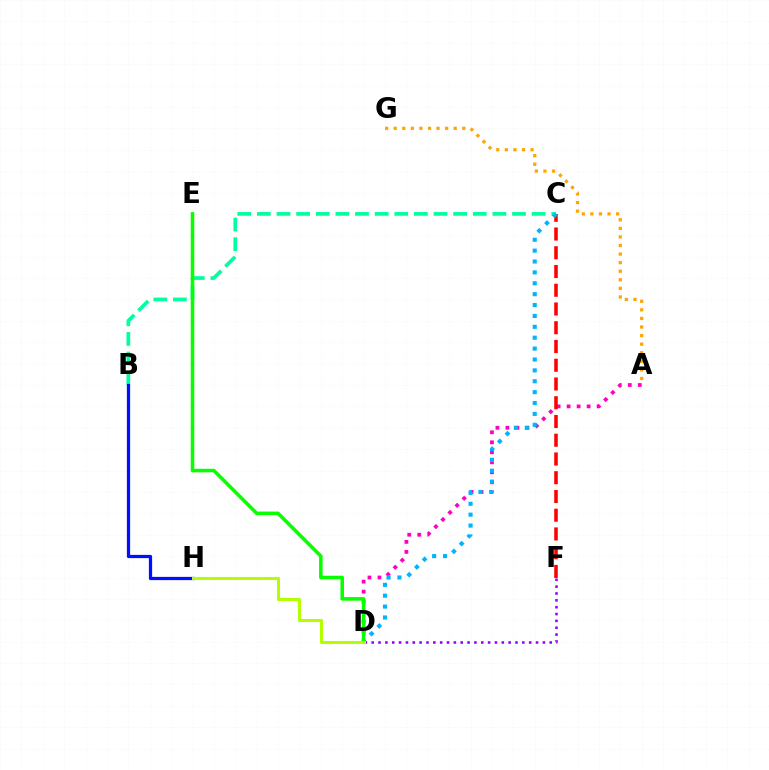{('A', 'D'): [{'color': '#ff00bd', 'line_style': 'dotted', 'thickness': 2.72}], ('B', 'C'): [{'color': '#00ff9d', 'line_style': 'dashed', 'thickness': 2.67}], ('C', 'F'): [{'color': '#ff0000', 'line_style': 'dashed', 'thickness': 2.55}], ('C', 'D'): [{'color': '#00b5ff', 'line_style': 'dotted', 'thickness': 2.96}], ('D', 'E'): [{'color': '#08ff00', 'line_style': 'solid', 'thickness': 2.55}], ('D', 'F'): [{'color': '#9b00ff', 'line_style': 'dotted', 'thickness': 1.86}], ('B', 'H'): [{'color': '#0010ff', 'line_style': 'solid', 'thickness': 2.33}], ('A', 'G'): [{'color': '#ffa500', 'line_style': 'dotted', 'thickness': 2.33}], ('D', 'H'): [{'color': '#b3ff00', 'line_style': 'solid', 'thickness': 2.19}]}